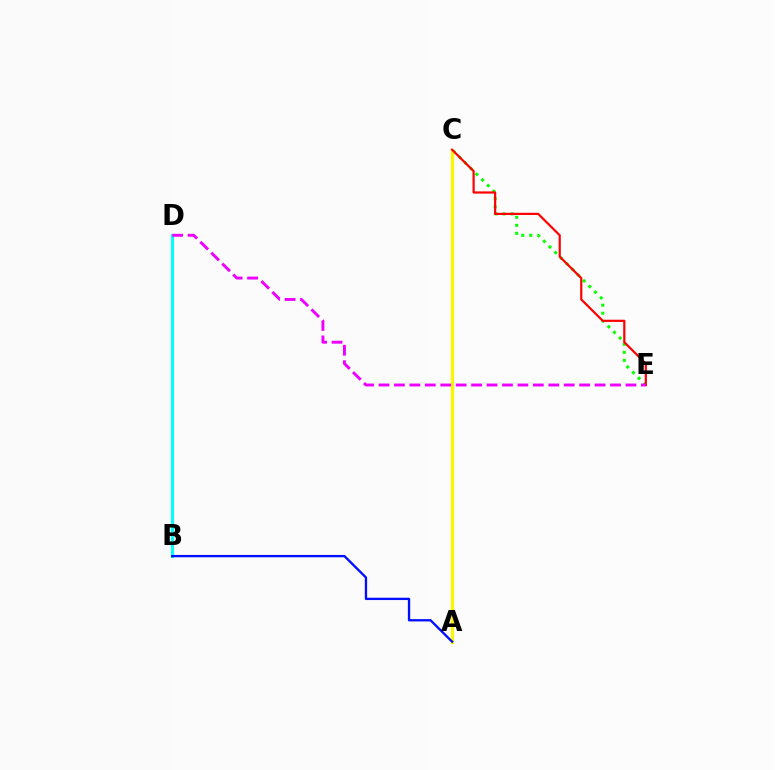{('C', 'E'): [{'color': '#08ff00', 'line_style': 'dotted', 'thickness': 2.18}, {'color': '#ff0000', 'line_style': 'solid', 'thickness': 1.58}], ('A', 'C'): [{'color': '#fcf500', 'line_style': 'solid', 'thickness': 2.33}], ('B', 'D'): [{'color': '#00fff6', 'line_style': 'solid', 'thickness': 2.19}], ('A', 'B'): [{'color': '#0010ff', 'line_style': 'solid', 'thickness': 1.67}], ('D', 'E'): [{'color': '#ee00ff', 'line_style': 'dashed', 'thickness': 2.1}]}